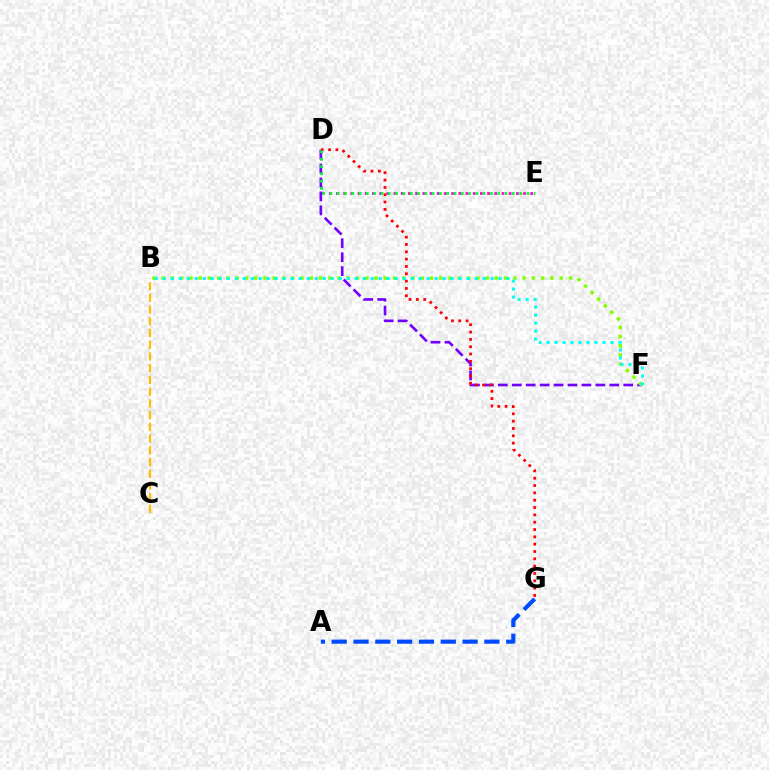{('D', 'E'): [{'color': '#ff00cf', 'line_style': 'dotted', 'thickness': 1.96}, {'color': '#00ff39', 'line_style': 'dotted', 'thickness': 1.98}], ('D', 'F'): [{'color': '#7200ff', 'line_style': 'dashed', 'thickness': 1.89}], ('B', 'F'): [{'color': '#84ff00', 'line_style': 'dotted', 'thickness': 2.52}, {'color': '#00fff6', 'line_style': 'dotted', 'thickness': 2.17}], ('D', 'G'): [{'color': '#ff0000', 'line_style': 'dotted', 'thickness': 1.99}], ('A', 'G'): [{'color': '#004bff', 'line_style': 'dashed', 'thickness': 2.96}], ('B', 'C'): [{'color': '#ffbd00', 'line_style': 'dashed', 'thickness': 1.59}]}